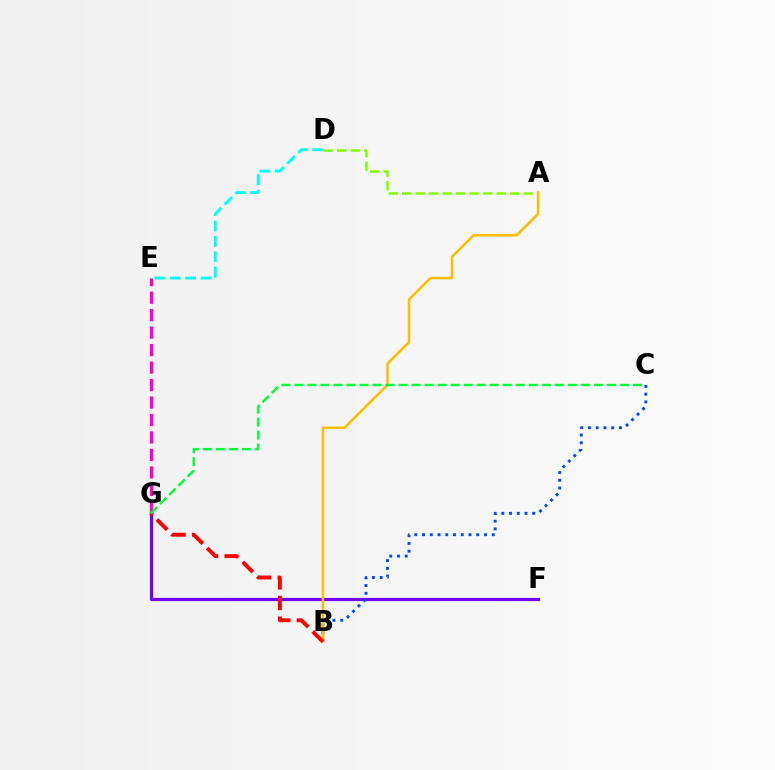{('F', 'G'): [{'color': '#7200ff', 'line_style': 'solid', 'thickness': 2.31}], ('A', 'D'): [{'color': '#84ff00', 'line_style': 'dashed', 'thickness': 1.83}], ('B', 'C'): [{'color': '#004bff', 'line_style': 'dotted', 'thickness': 2.1}], ('D', 'E'): [{'color': '#00fff6', 'line_style': 'dashed', 'thickness': 2.08}], ('A', 'B'): [{'color': '#ffbd00', 'line_style': 'solid', 'thickness': 1.84}], ('B', 'G'): [{'color': '#ff0000', 'line_style': 'dashed', 'thickness': 2.8}], ('E', 'G'): [{'color': '#ff00cf', 'line_style': 'dashed', 'thickness': 2.37}], ('C', 'G'): [{'color': '#00ff39', 'line_style': 'dashed', 'thickness': 1.77}]}